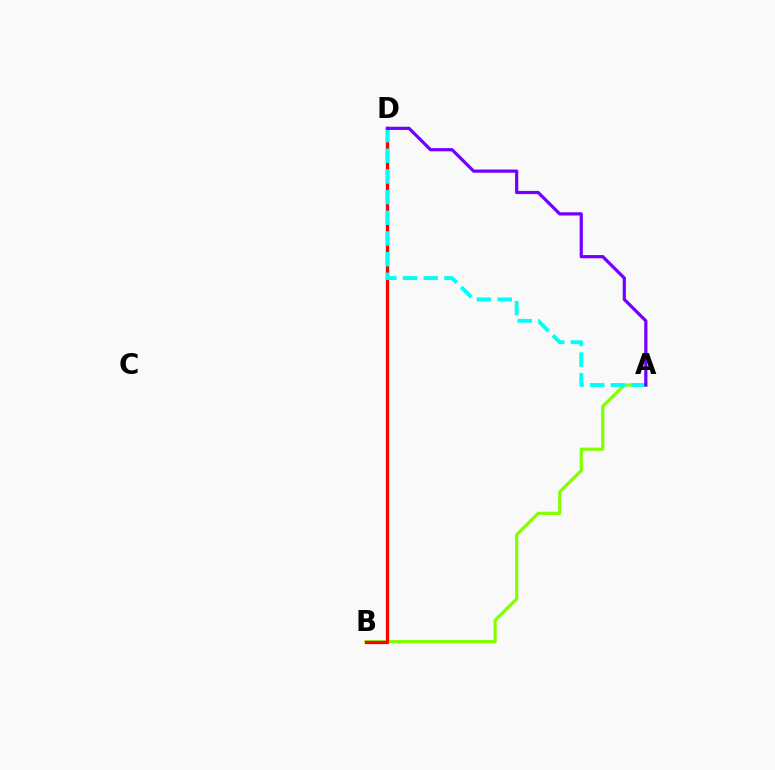{('A', 'B'): [{'color': '#84ff00', 'line_style': 'solid', 'thickness': 2.3}], ('B', 'D'): [{'color': '#ff0000', 'line_style': 'solid', 'thickness': 2.37}], ('A', 'D'): [{'color': '#00fff6', 'line_style': 'dashed', 'thickness': 2.81}, {'color': '#7200ff', 'line_style': 'solid', 'thickness': 2.31}]}